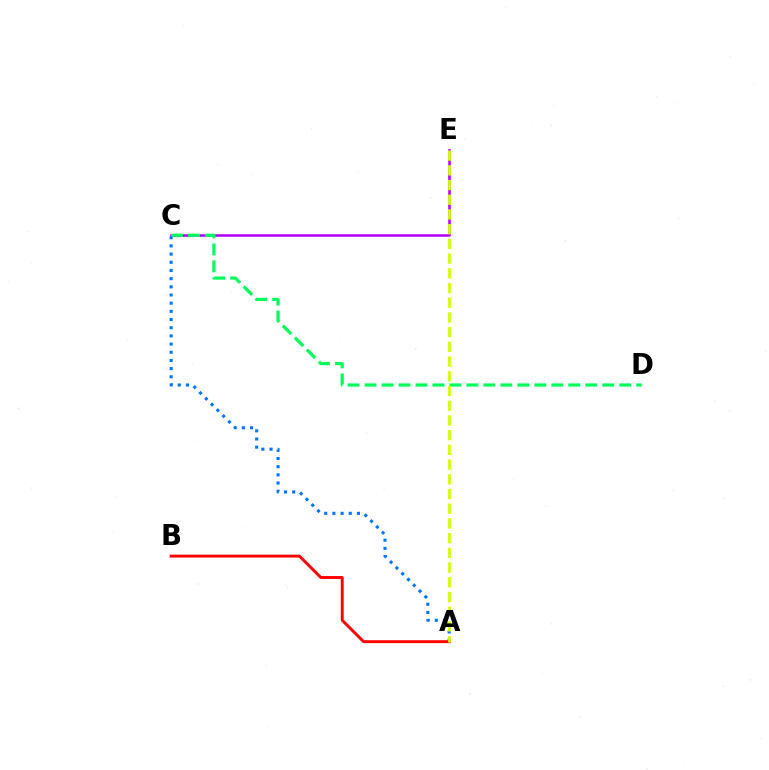{('C', 'E'): [{'color': '#b900ff', 'line_style': 'solid', 'thickness': 1.85}], ('A', 'C'): [{'color': '#0074ff', 'line_style': 'dotted', 'thickness': 2.22}], ('C', 'D'): [{'color': '#00ff5c', 'line_style': 'dashed', 'thickness': 2.31}], ('A', 'B'): [{'color': '#ff0000', 'line_style': 'solid', 'thickness': 2.1}], ('A', 'E'): [{'color': '#d1ff00', 'line_style': 'dashed', 'thickness': 2.0}]}